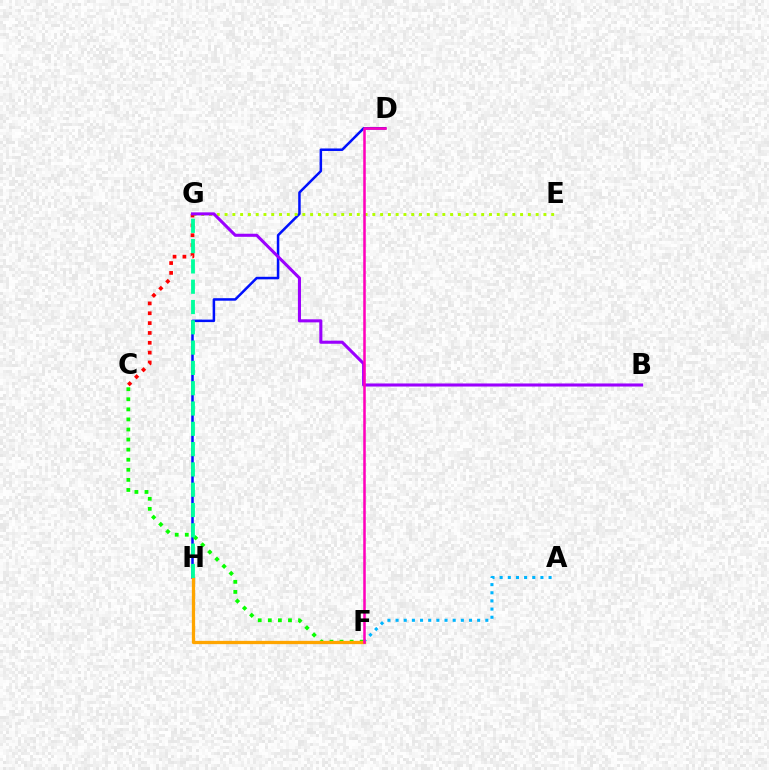{('D', 'H'): [{'color': '#0010ff', 'line_style': 'solid', 'thickness': 1.81}], ('A', 'F'): [{'color': '#00b5ff', 'line_style': 'dotted', 'thickness': 2.22}], ('E', 'G'): [{'color': '#b3ff00', 'line_style': 'dotted', 'thickness': 2.11}], ('C', 'G'): [{'color': '#ff0000', 'line_style': 'dotted', 'thickness': 2.67}], ('B', 'G'): [{'color': '#9b00ff', 'line_style': 'solid', 'thickness': 2.21}], ('C', 'F'): [{'color': '#08ff00', 'line_style': 'dotted', 'thickness': 2.74}], ('F', 'H'): [{'color': '#ffa500', 'line_style': 'solid', 'thickness': 2.36}], ('D', 'F'): [{'color': '#ff00bd', 'line_style': 'solid', 'thickness': 1.83}], ('G', 'H'): [{'color': '#00ff9d', 'line_style': 'dashed', 'thickness': 2.76}]}